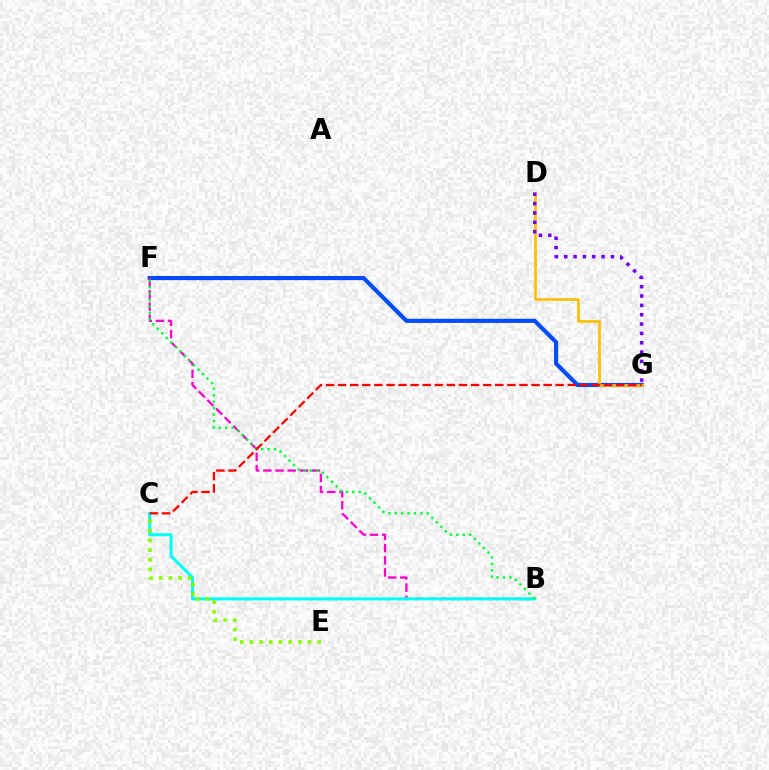{('F', 'G'): [{'color': '#004bff', 'line_style': 'solid', 'thickness': 2.98}], ('D', 'G'): [{'color': '#ffbd00', 'line_style': 'solid', 'thickness': 1.9}, {'color': '#7200ff', 'line_style': 'dotted', 'thickness': 2.54}], ('B', 'F'): [{'color': '#ff00cf', 'line_style': 'dashed', 'thickness': 1.65}, {'color': '#00ff39', 'line_style': 'dotted', 'thickness': 1.74}], ('B', 'C'): [{'color': '#00fff6', 'line_style': 'solid', 'thickness': 2.18}], ('C', 'E'): [{'color': '#84ff00', 'line_style': 'dotted', 'thickness': 2.63}], ('C', 'G'): [{'color': '#ff0000', 'line_style': 'dashed', 'thickness': 1.64}]}